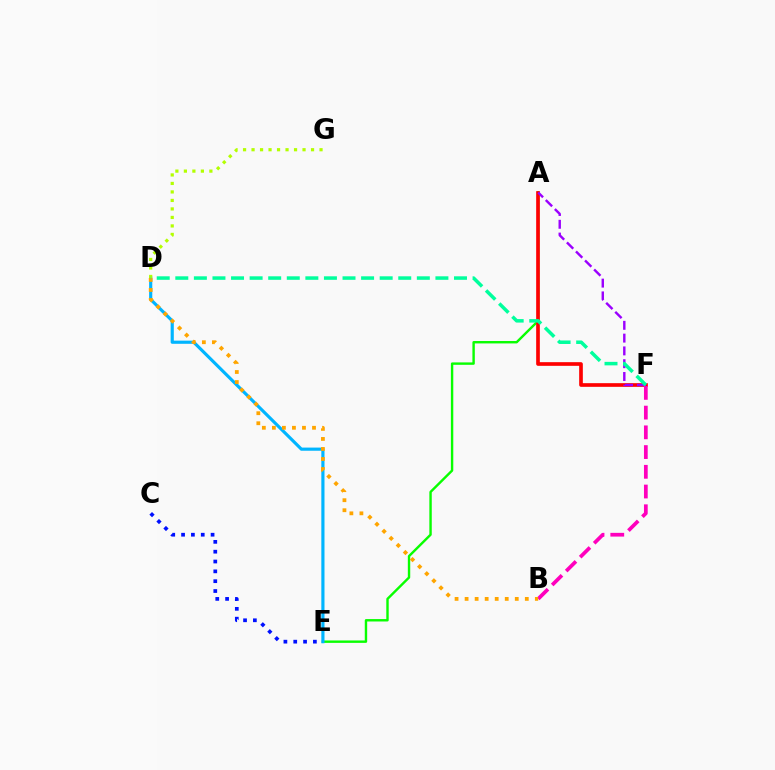{('A', 'E'): [{'color': '#08ff00', 'line_style': 'solid', 'thickness': 1.73}], ('A', 'F'): [{'color': '#ff0000', 'line_style': 'solid', 'thickness': 2.64}, {'color': '#9b00ff', 'line_style': 'dashed', 'thickness': 1.74}], ('D', 'E'): [{'color': '#00b5ff', 'line_style': 'solid', 'thickness': 2.28}], ('B', 'F'): [{'color': '#ff00bd', 'line_style': 'dashed', 'thickness': 2.68}], ('D', 'G'): [{'color': '#b3ff00', 'line_style': 'dotted', 'thickness': 2.31}], ('B', 'D'): [{'color': '#ffa500', 'line_style': 'dotted', 'thickness': 2.73}], ('D', 'F'): [{'color': '#00ff9d', 'line_style': 'dashed', 'thickness': 2.52}], ('C', 'E'): [{'color': '#0010ff', 'line_style': 'dotted', 'thickness': 2.67}]}